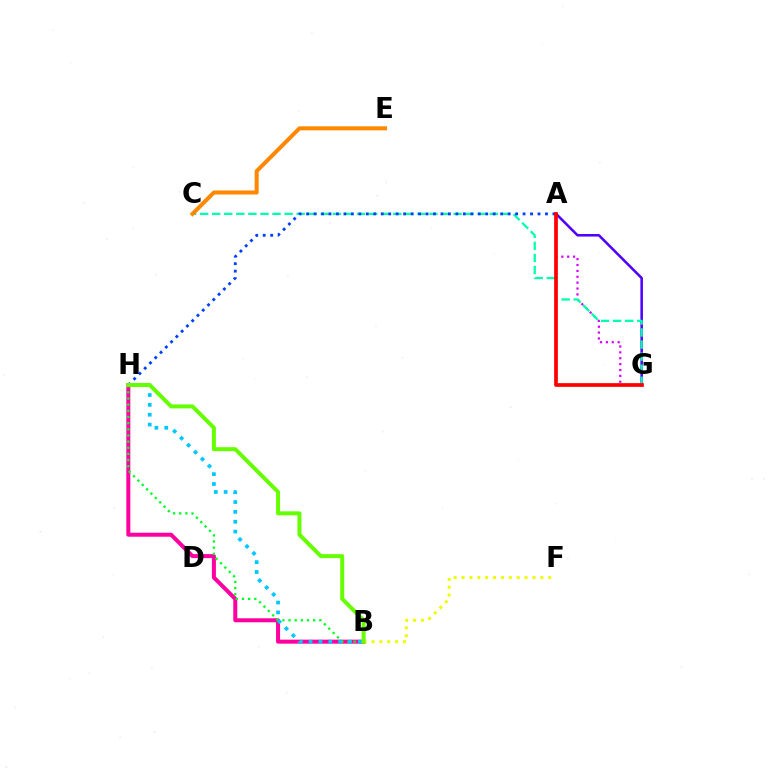{('A', 'G'): [{'color': '#4f00ff', 'line_style': 'solid', 'thickness': 1.83}, {'color': '#d600ff', 'line_style': 'dotted', 'thickness': 1.6}, {'color': '#ff0000', 'line_style': 'solid', 'thickness': 2.67}], ('B', 'H'): [{'color': '#ff00a0', 'line_style': 'solid', 'thickness': 2.88}, {'color': '#00ff27', 'line_style': 'dotted', 'thickness': 1.67}, {'color': '#00c7ff', 'line_style': 'dotted', 'thickness': 2.68}, {'color': '#66ff00', 'line_style': 'solid', 'thickness': 2.87}], ('C', 'G'): [{'color': '#00ffaf', 'line_style': 'dashed', 'thickness': 1.64}], ('C', 'E'): [{'color': '#ff8800', 'line_style': 'solid', 'thickness': 2.91}], ('A', 'H'): [{'color': '#003fff', 'line_style': 'dotted', 'thickness': 2.03}], ('B', 'F'): [{'color': '#eeff00', 'line_style': 'dotted', 'thickness': 2.14}]}